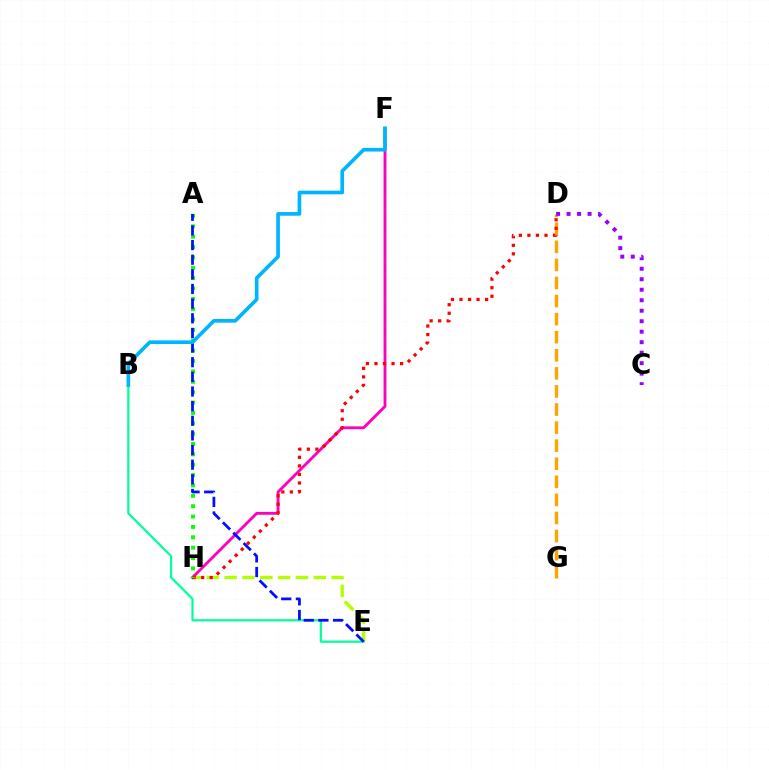{('D', 'G'): [{'color': '#ffa500', 'line_style': 'dashed', 'thickness': 2.46}], ('E', 'H'): [{'color': '#b3ff00', 'line_style': 'dashed', 'thickness': 2.42}], ('F', 'H'): [{'color': '#ff00bd', 'line_style': 'solid', 'thickness': 2.06}], ('D', 'H'): [{'color': '#ff0000', 'line_style': 'dotted', 'thickness': 2.32}], ('C', 'D'): [{'color': '#9b00ff', 'line_style': 'dotted', 'thickness': 2.85}], ('B', 'E'): [{'color': '#00ff9d', 'line_style': 'solid', 'thickness': 1.59}], ('A', 'H'): [{'color': '#08ff00', 'line_style': 'dotted', 'thickness': 2.82}], ('A', 'E'): [{'color': '#0010ff', 'line_style': 'dashed', 'thickness': 1.99}], ('B', 'F'): [{'color': '#00b5ff', 'line_style': 'solid', 'thickness': 2.63}]}